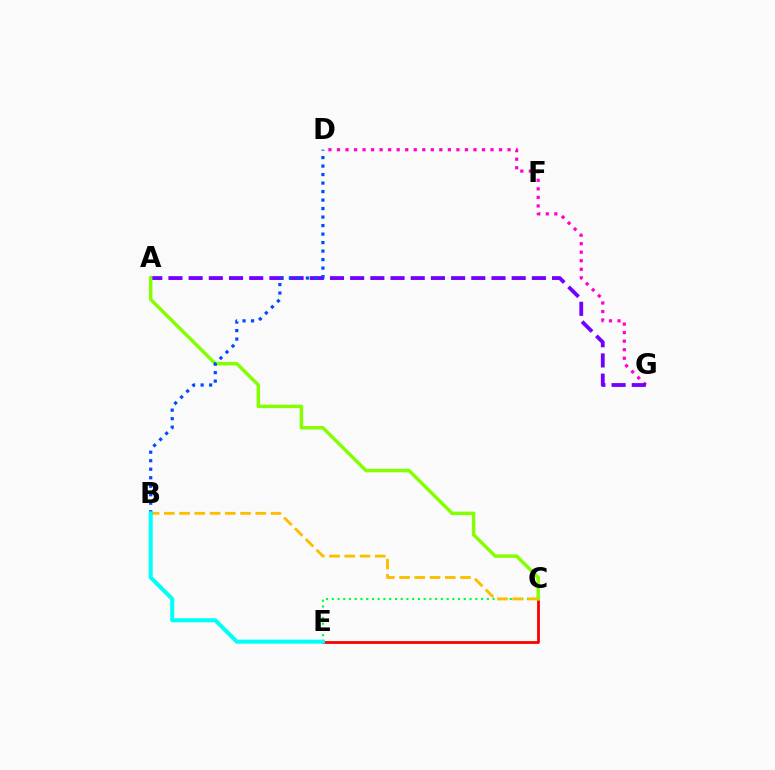{('C', 'E'): [{'color': '#ff0000', 'line_style': 'solid', 'thickness': 2.01}, {'color': '#00ff39', 'line_style': 'dotted', 'thickness': 1.56}], ('D', 'G'): [{'color': '#ff00cf', 'line_style': 'dotted', 'thickness': 2.32}], ('A', 'G'): [{'color': '#7200ff', 'line_style': 'dashed', 'thickness': 2.74}], ('A', 'C'): [{'color': '#84ff00', 'line_style': 'solid', 'thickness': 2.49}], ('B', 'C'): [{'color': '#ffbd00', 'line_style': 'dashed', 'thickness': 2.07}], ('B', 'D'): [{'color': '#004bff', 'line_style': 'dotted', 'thickness': 2.31}], ('B', 'E'): [{'color': '#00fff6', 'line_style': 'solid', 'thickness': 2.91}]}